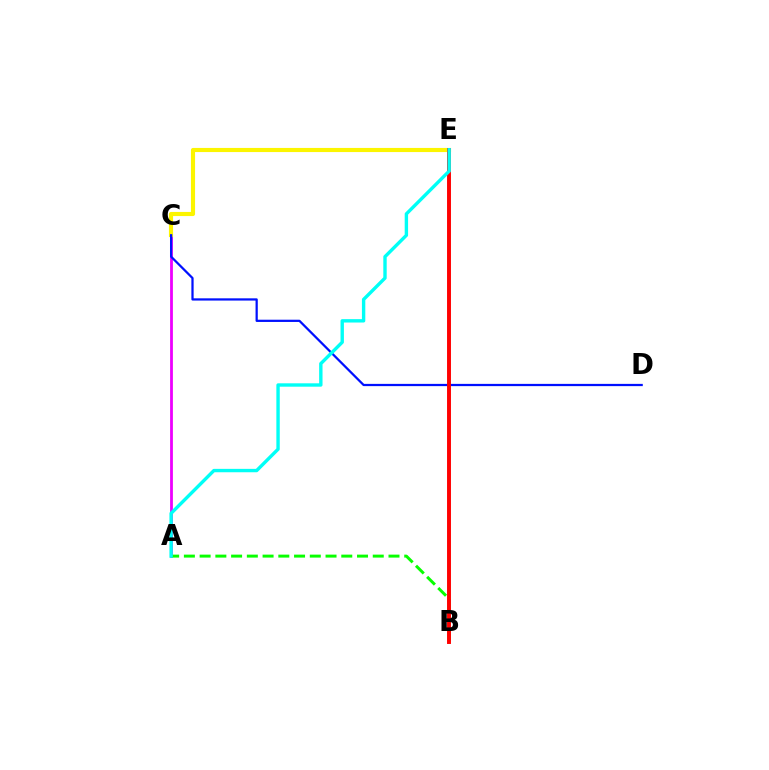{('A', 'C'): [{'color': '#ee00ff', 'line_style': 'solid', 'thickness': 2.01}], ('C', 'E'): [{'color': '#fcf500', 'line_style': 'solid', 'thickness': 2.97}], ('A', 'B'): [{'color': '#08ff00', 'line_style': 'dashed', 'thickness': 2.14}], ('C', 'D'): [{'color': '#0010ff', 'line_style': 'solid', 'thickness': 1.61}], ('B', 'E'): [{'color': '#ff0000', 'line_style': 'solid', 'thickness': 2.82}], ('A', 'E'): [{'color': '#00fff6', 'line_style': 'solid', 'thickness': 2.44}]}